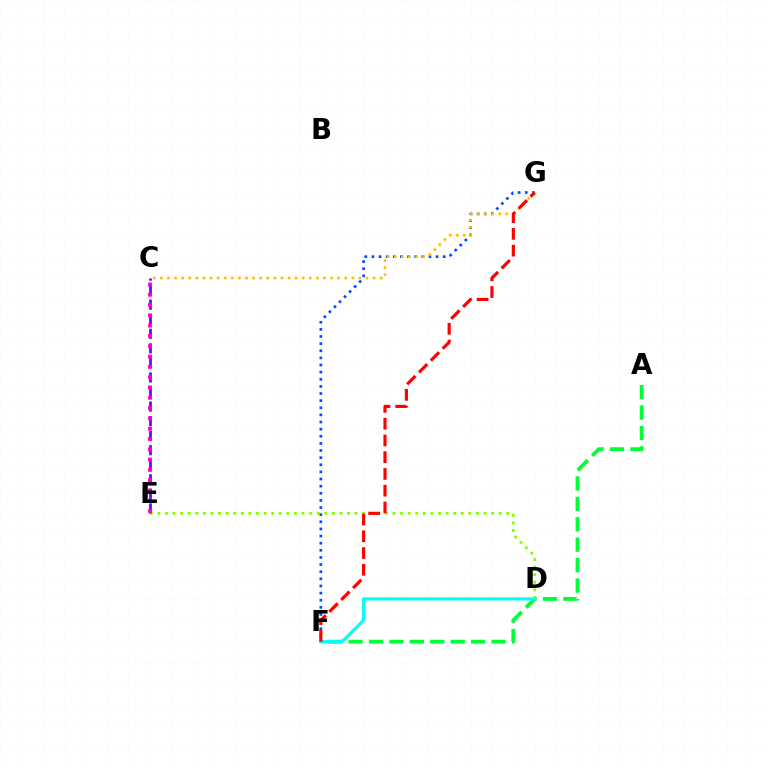{('A', 'F'): [{'color': '#00ff39', 'line_style': 'dashed', 'thickness': 2.77}], ('D', 'E'): [{'color': '#84ff00', 'line_style': 'dotted', 'thickness': 2.06}], ('D', 'F'): [{'color': '#00fff6', 'line_style': 'solid', 'thickness': 2.29}], ('F', 'G'): [{'color': '#004bff', 'line_style': 'dotted', 'thickness': 1.94}, {'color': '#ff0000', 'line_style': 'dashed', 'thickness': 2.28}], ('C', 'E'): [{'color': '#7200ff', 'line_style': 'dashed', 'thickness': 1.98}, {'color': '#ff00cf', 'line_style': 'dotted', 'thickness': 2.8}], ('C', 'G'): [{'color': '#ffbd00', 'line_style': 'dotted', 'thickness': 1.93}]}